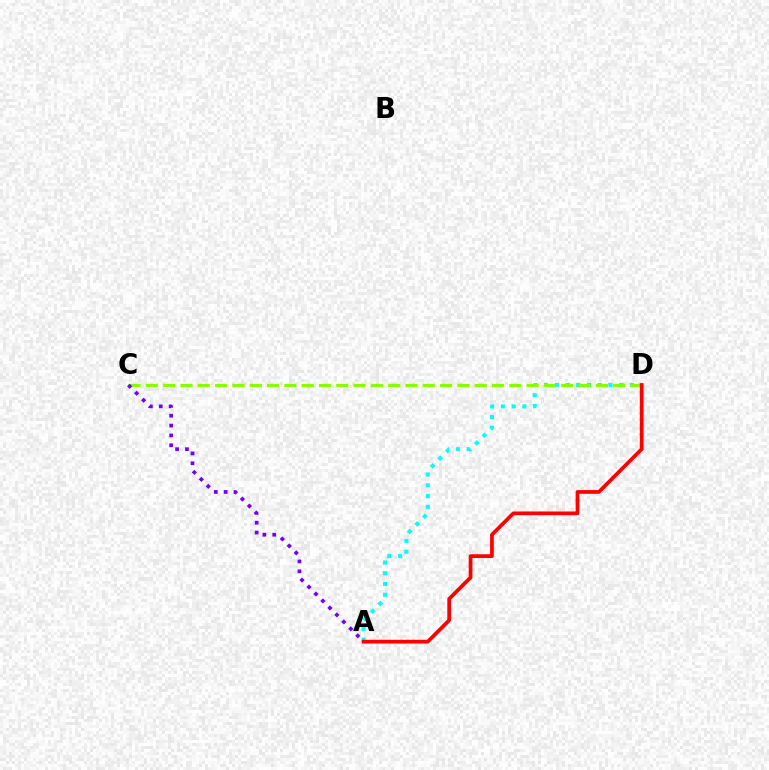{('A', 'D'): [{'color': '#00fff6', 'line_style': 'dotted', 'thickness': 2.92}, {'color': '#ff0000', 'line_style': 'solid', 'thickness': 2.68}], ('C', 'D'): [{'color': '#84ff00', 'line_style': 'dashed', 'thickness': 2.35}], ('A', 'C'): [{'color': '#7200ff', 'line_style': 'dotted', 'thickness': 2.68}]}